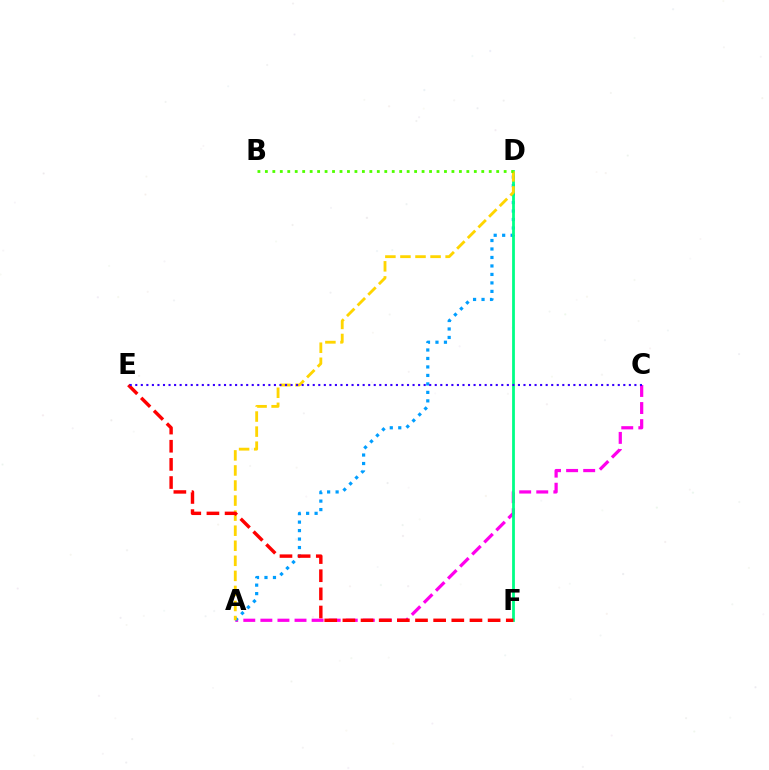{('A', 'C'): [{'color': '#ff00ed', 'line_style': 'dashed', 'thickness': 2.32}], ('A', 'D'): [{'color': '#009eff', 'line_style': 'dotted', 'thickness': 2.3}, {'color': '#ffd500', 'line_style': 'dashed', 'thickness': 2.05}], ('D', 'F'): [{'color': '#00ff86', 'line_style': 'solid', 'thickness': 2.01}], ('B', 'D'): [{'color': '#4fff00', 'line_style': 'dotted', 'thickness': 2.03}], ('E', 'F'): [{'color': '#ff0000', 'line_style': 'dashed', 'thickness': 2.47}], ('C', 'E'): [{'color': '#3700ff', 'line_style': 'dotted', 'thickness': 1.51}]}